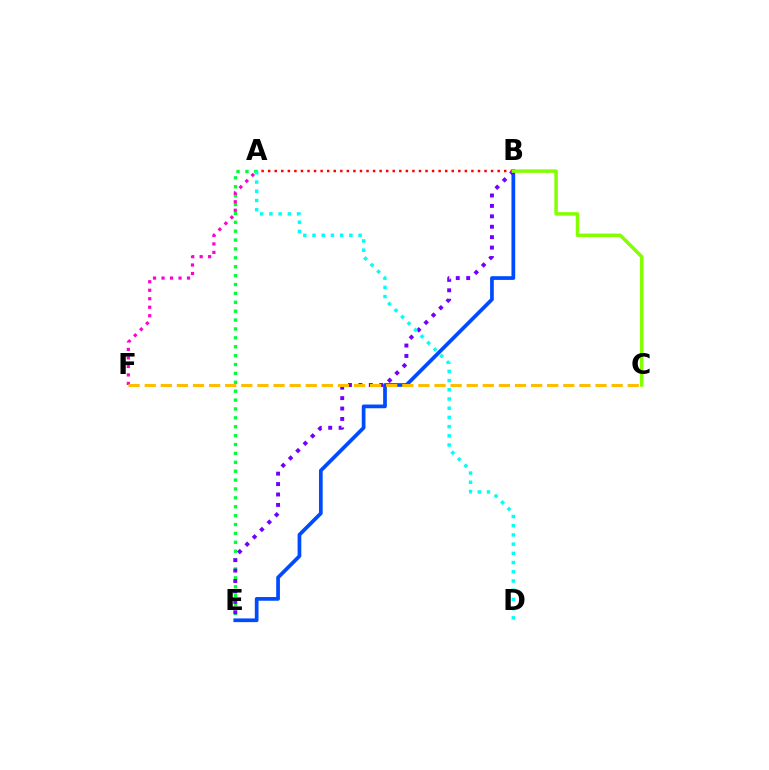{('A', 'B'): [{'color': '#ff0000', 'line_style': 'dotted', 'thickness': 1.78}], ('B', 'E'): [{'color': '#004bff', 'line_style': 'solid', 'thickness': 2.68}, {'color': '#7200ff', 'line_style': 'dotted', 'thickness': 2.83}], ('A', 'E'): [{'color': '#00ff39', 'line_style': 'dotted', 'thickness': 2.42}], ('A', 'D'): [{'color': '#00fff6', 'line_style': 'dotted', 'thickness': 2.5}], ('A', 'F'): [{'color': '#ff00cf', 'line_style': 'dotted', 'thickness': 2.31}], ('C', 'F'): [{'color': '#ffbd00', 'line_style': 'dashed', 'thickness': 2.19}], ('B', 'C'): [{'color': '#84ff00', 'line_style': 'solid', 'thickness': 2.5}]}